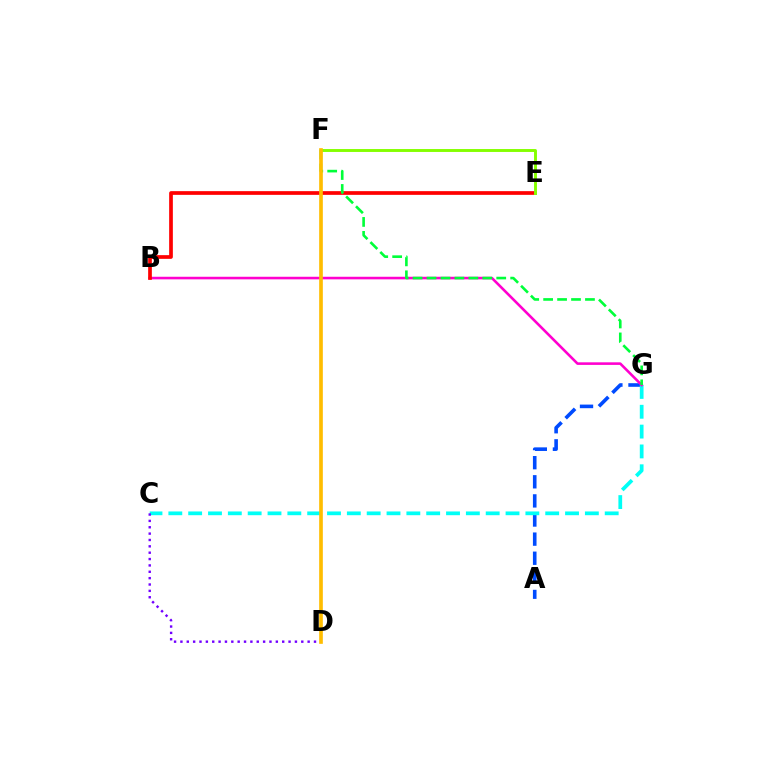{('A', 'G'): [{'color': '#004bff', 'line_style': 'dashed', 'thickness': 2.6}], ('C', 'G'): [{'color': '#00fff6', 'line_style': 'dashed', 'thickness': 2.69}], ('B', 'G'): [{'color': '#ff00cf', 'line_style': 'solid', 'thickness': 1.86}], ('B', 'E'): [{'color': '#ff0000', 'line_style': 'solid', 'thickness': 2.67}], ('F', 'G'): [{'color': '#00ff39', 'line_style': 'dashed', 'thickness': 1.89}], ('C', 'D'): [{'color': '#7200ff', 'line_style': 'dotted', 'thickness': 1.73}], ('E', 'F'): [{'color': '#84ff00', 'line_style': 'solid', 'thickness': 2.1}], ('D', 'F'): [{'color': '#ffbd00', 'line_style': 'solid', 'thickness': 2.64}]}